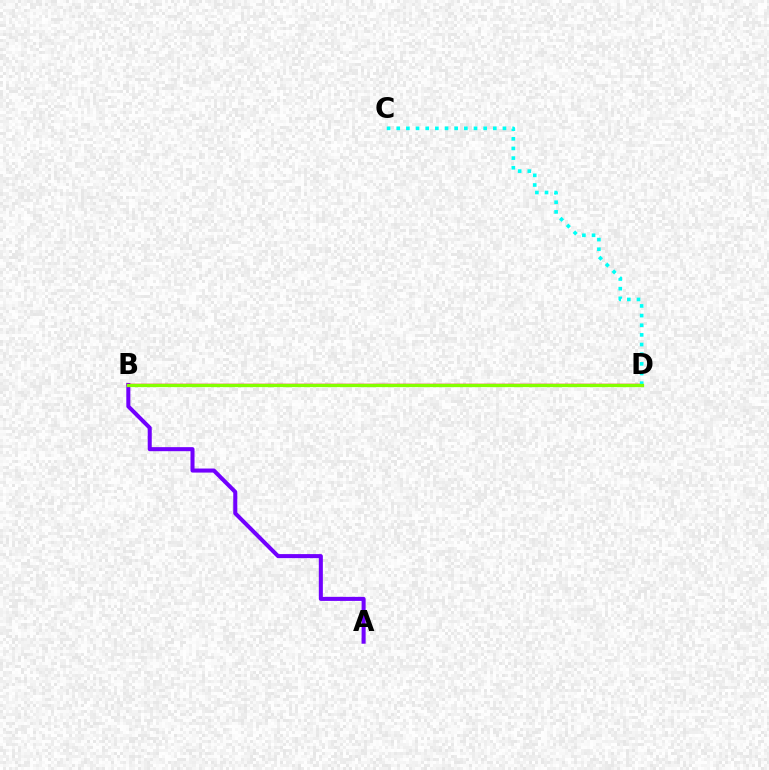{('A', 'B'): [{'color': '#7200ff', 'line_style': 'solid', 'thickness': 2.91}], ('B', 'D'): [{'color': '#ff0000', 'line_style': 'solid', 'thickness': 1.74}, {'color': '#84ff00', 'line_style': 'solid', 'thickness': 2.35}], ('C', 'D'): [{'color': '#00fff6', 'line_style': 'dotted', 'thickness': 2.62}]}